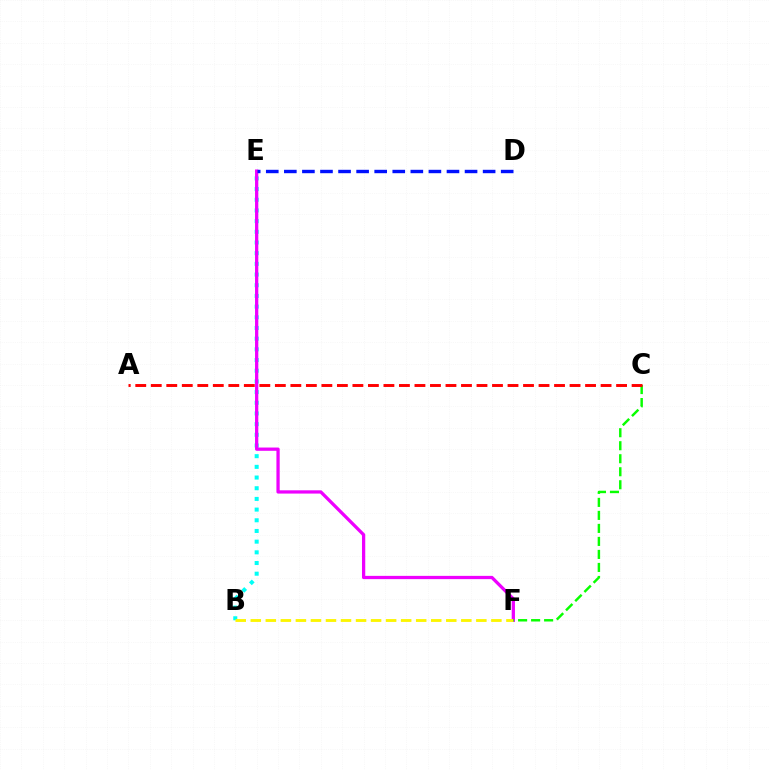{('B', 'E'): [{'color': '#00fff6', 'line_style': 'dotted', 'thickness': 2.9}], ('E', 'F'): [{'color': '#ee00ff', 'line_style': 'solid', 'thickness': 2.35}], ('B', 'F'): [{'color': '#fcf500', 'line_style': 'dashed', 'thickness': 2.04}], ('C', 'F'): [{'color': '#08ff00', 'line_style': 'dashed', 'thickness': 1.77}], ('D', 'E'): [{'color': '#0010ff', 'line_style': 'dashed', 'thickness': 2.45}], ('A', 'C'): [{'color': '#ff0000', 'line_style': 'dashed', 'thickness': 2.11}]}